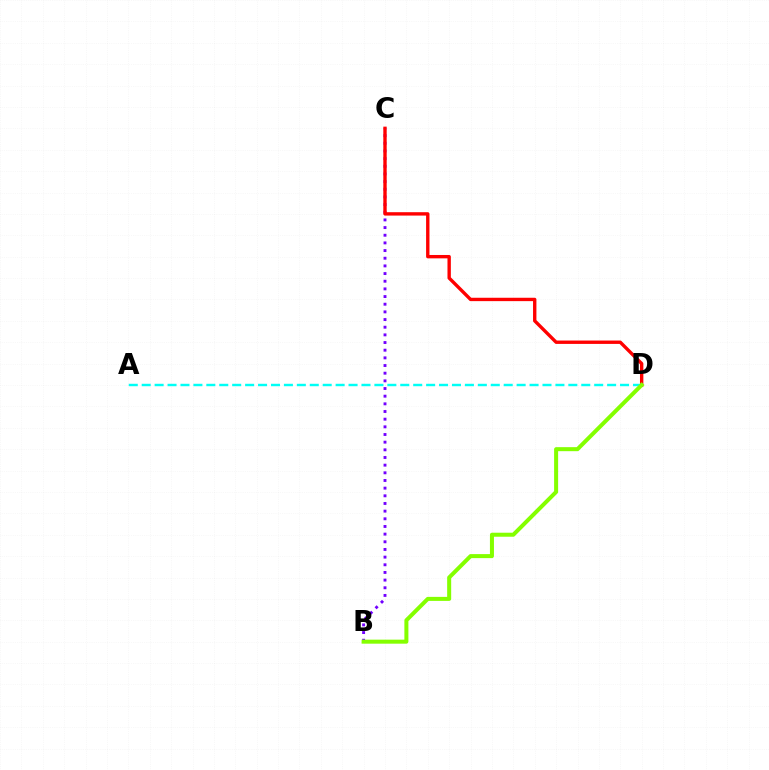{('B', 'C'): [{'color': '#7200ff', 'line_style': 'dotted', 'thickness': 2.08}], ('C', 'D'): [{'color': '#ff0000', 'line_style': 'solid', 'thickness': 2.43}], ('A', 'D'): [{'color': '#00fff6', 'line_style': 'dashed', 'thickness': 1.76}], ('B', 'D'): [{'color': '#84ff00', 'line_style': 'solid', 'thickness': 2.89}]}